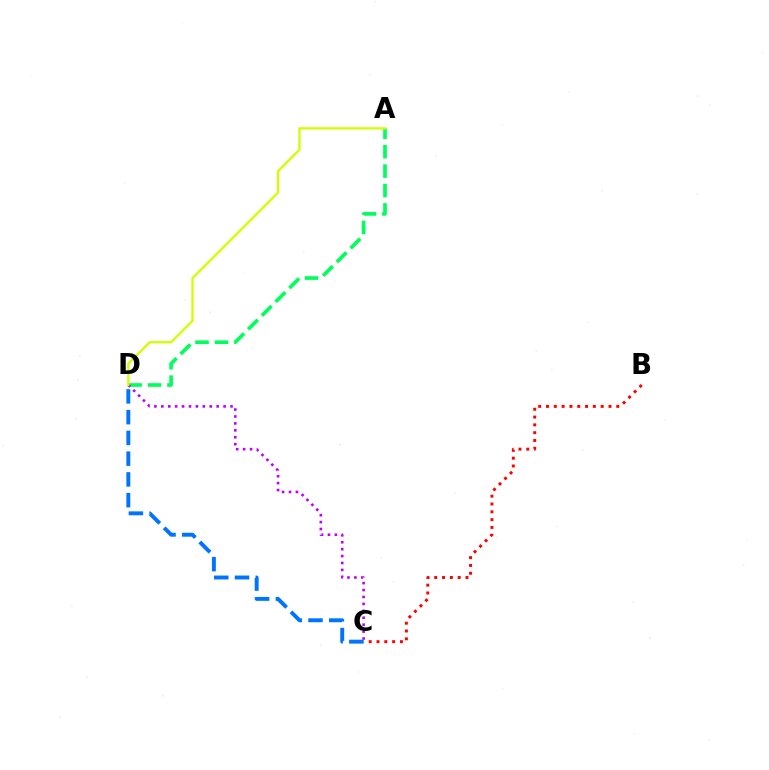{('B', 'C'): [{'color': '#ff0000', 'line_style': 'dotted', 'thickness': 2.12}], ('A', 'D'): [{'color': '#00ff5c', 'line_style': 'dashed', 'thickness': 2.64}, {'color': '#d1ff00', 'line_style': 'solid', 'thickness': 1.66}], ('C', 'D'): [{'color': '#b900ff', 'line_style': 'dotted', 'thickness': 1.88}, {'color': '#0074ff', 'line_style': 'dashed', 'thickness': 2.82}]}